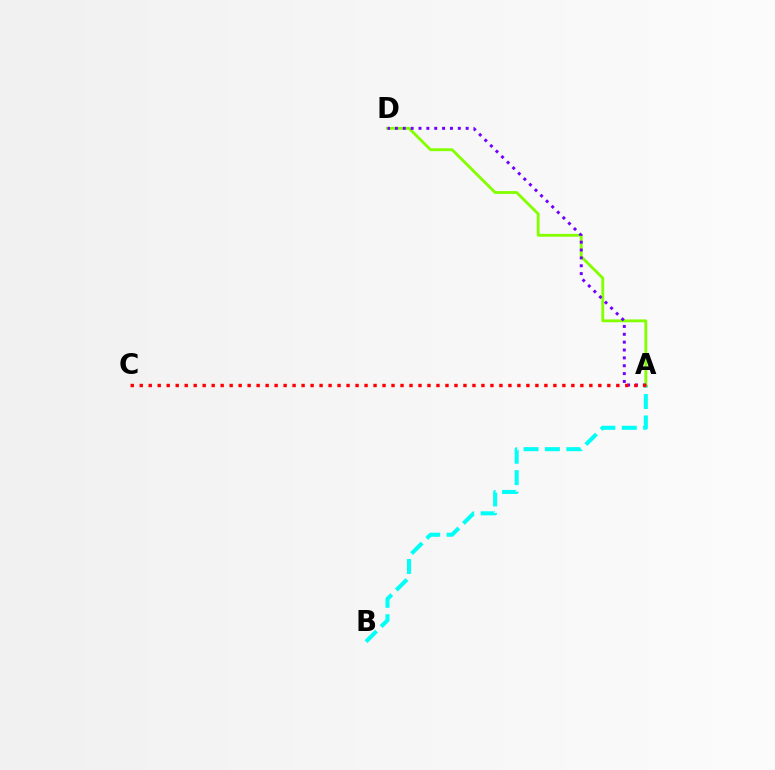{('A', 'B'): [{'color': '#00fff6', 'line_style': 'dashed', 'thickness': 2.91}], ('A', 'D'): [{'color': '#84ff00', 'line_style': 'solid', 'thickness': 2.04}, {'color': '#7200ff', 'line_style': 'dotted', 'thickness': 2.14}], ('A', 'C'): [{'color': '#ff0000', 'line_style': 'dotted', 'thickness': 2.44}]}